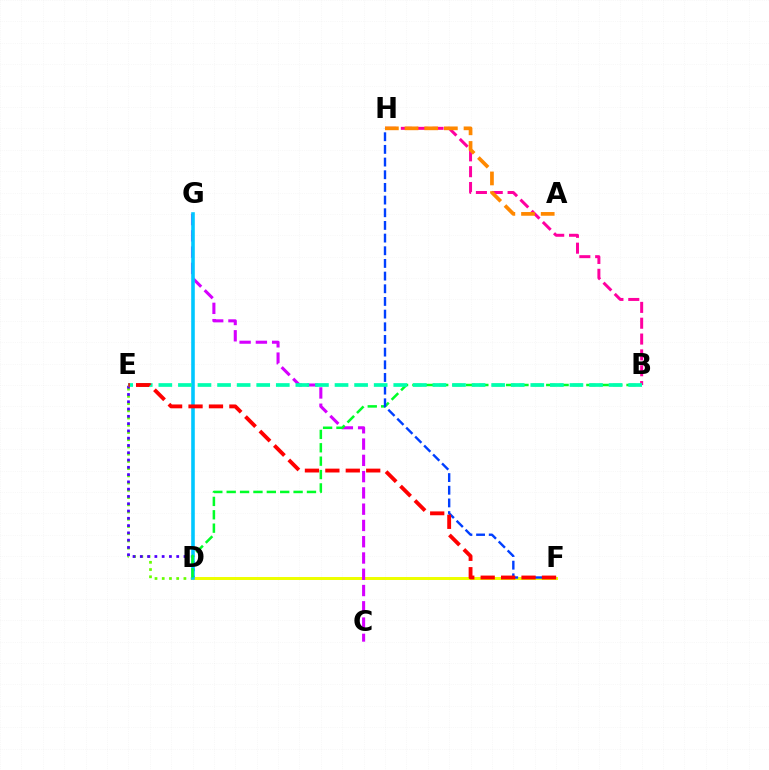{('D', 'E'): [{'color': '#66ff00', 'line_style': 'dotted', 'thickness': 1.96}, {'color': '#4f00ff', 'line_style': 'dotted', 'thickness': 1.98}], ('D', 'F'): [{'color': '#eeff00', 'line_style': 'solid', 'thickness': 2.15}], ('C', 'G'): [{'color': '#d600ff', 'line_style': 'dashed', 'thickness': 2.21}], ('D', 'G'): [{'color': '#00c7ff', 'line_style': 'solid', 'thickness': 2.59}], ('B', 'H'): [{'color': '#ff00a0', 'line_style': 'dashed', 'thickness': 2.15}], ('B', 'D'): [{'color': '#00ff27', 'line_style': 'dashed', 'thickness': 1.82}], ('F', 'H'): [{'color': '#003fff', 'line_style': 'dashed', 'thickness': 1.72}], ('A', 'H'): [{'color': '#ff8800', 'line_style': 'dashed', 'thickness': 2.67}], ('B', 'E'): [{'color': '#00ffaf', 'line_style': 'dashed', 'thickness': 2.66}], ('E', 'F'): [{'color': '#ff0000', 'line_style': 'dashed', 'thickness': 2.77}]}